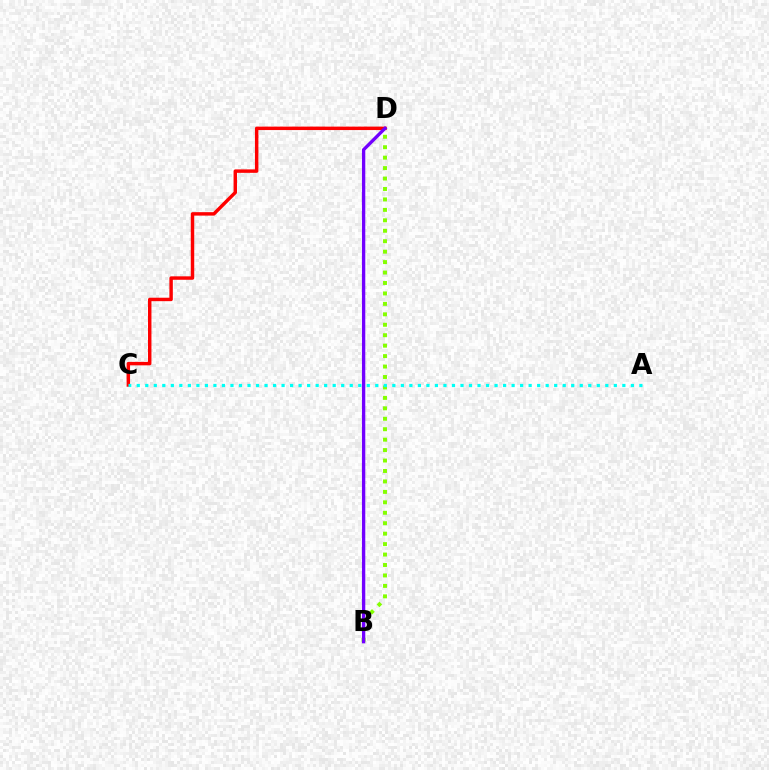{('B', 'D'): [{'color': '#84ff00', 'line_style': 'dotted', 'thickness': 2.84}, {'color': '#7200ff', 'line_style': 'solid', 'thickness': 2.4}], ('C', 'D'): [{'color': '#ff0000', 'line_style': 'solid', 'thickness': 2.48}], ('A', 'C'): [{'color': '#00fff6', 'line_style': 'dotted', 'thickness': 2.31}]}